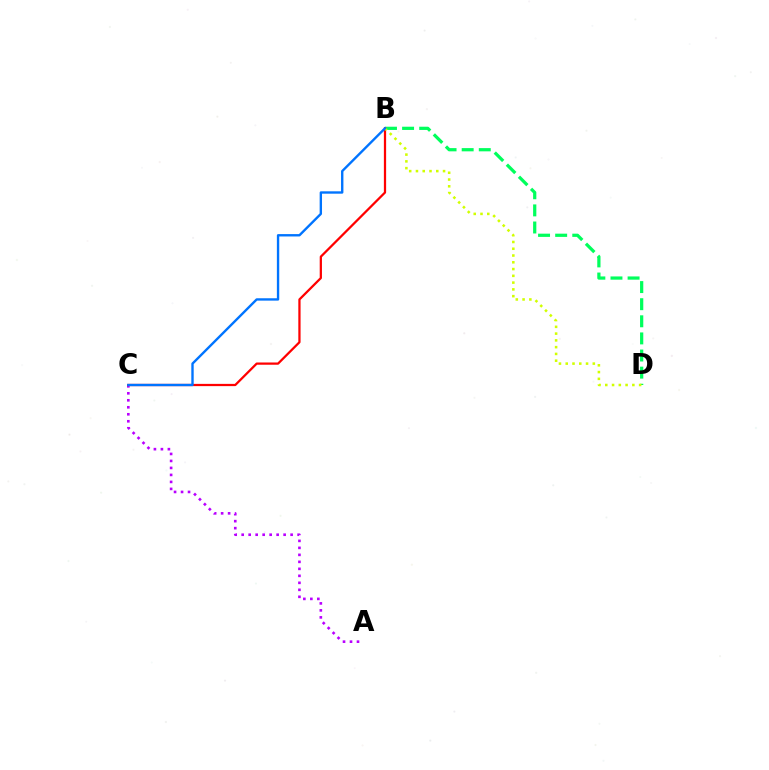{('B', 'D'): [{'color': '#00ff5c', 'line_style': 'dashed', 'thickness': 2.32}, {'color': '#d1ff00', 'line_style': 'dotted', 'thickness': 1.84}], ('A', 'C'): [{'color': '#b900ff', 'line_style': 'dotted', 'thickness': 1.9}], ('B', 'C'): [{'color': '#ff0000', 'line_style': 'solid', 'thickness': 1.62}, {'color': '#0074ff', 'line_style': 'solid', 'thickness': 1.71}]}